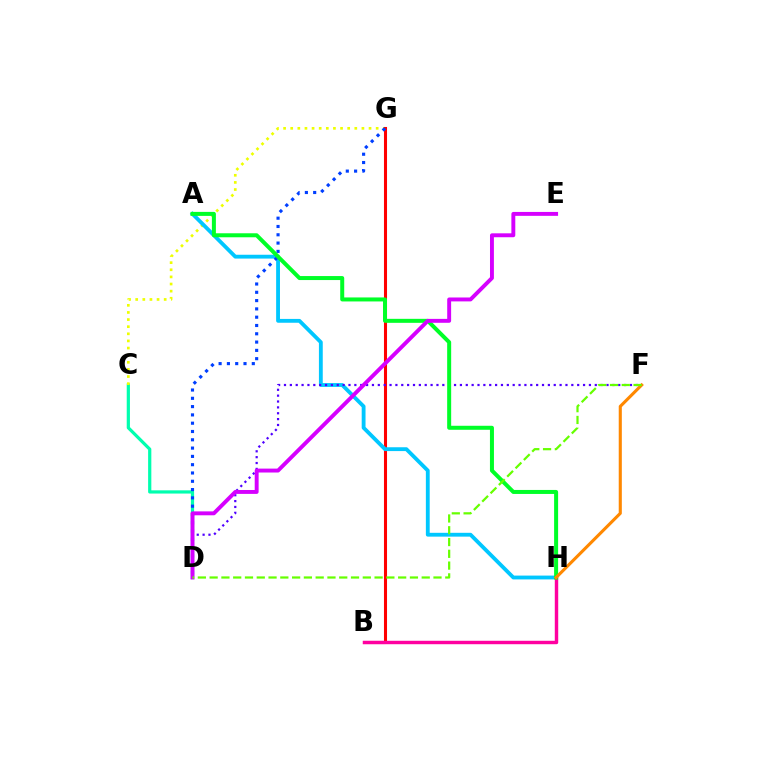{('C', 'D'): [{'color': '#00ffaf', 'line_style': 'solid', 'thickness': 2.32}], ('C', 'G'): [{'color': '#eeff00', 'line_style': 'dotted', 'thickness': 1.93}], ('B', 'G'): [{'color': '#ff0000', 'line_style': 'solid', 'thickness': 2.2}], ('A', 'H'): [{'color': '#00c7ff', 'line_style': 'solid', 'thickness': 2.76}, {'color': '#00ff27', 'line_style': 'solid', 'thickness': 2.88}], ('D', 'F'): [{'color': '#4f00ff', 'line_style': 'dotted', 'thickness': 1.59}, {'color': '#66ff00', 'line_style': 'dashed', 'thickness': 1.6}], ('D', 'G'): [{'color': '#003fff', 'line_style': 'dotted', 'thickness': 2.25}], ('B', 'H'): [{'color': '#ff00a0', 'line_style': 'solid', 'thickness': 2.47}], ('F', 'H'): [{'color': '#ff8800', 'line_style': 'solid', 'thickness': 2.23}], ('D', 'E'): [{'color': '#d600ff', 'line_style': 'solid', 'thickness': 2.82}]}